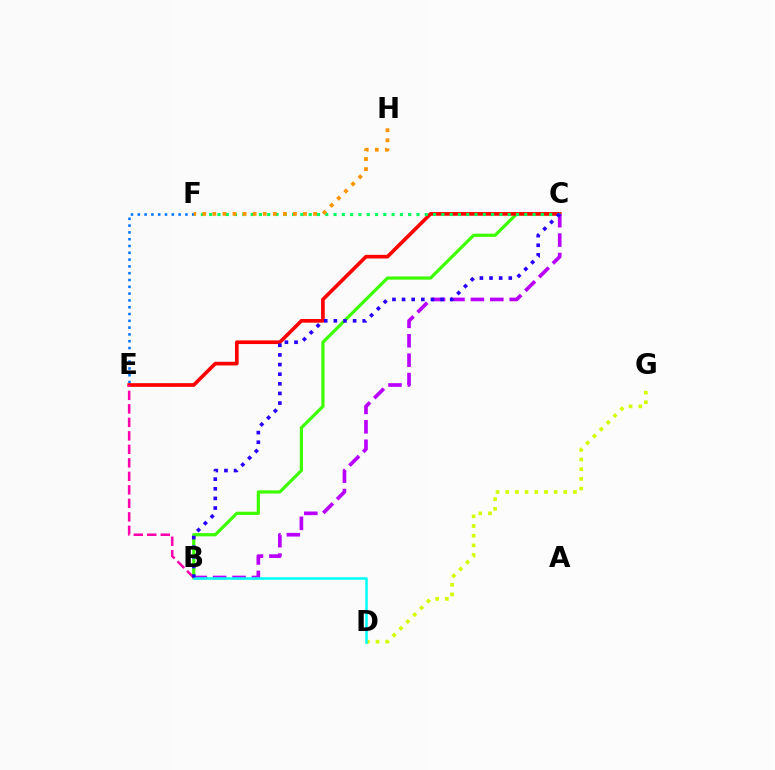{('B', 'C'): [{'color': '#3dff00', 'line_style': 'solid', 'thickness': 2.31}, {'color': '#b900ff', 'line_style': 'dashed', 'thickness': 2.64}, {'color': '#2500ff', 'line_style': 'dotted', 'thickness': 2.62}], ('D', 'G'): [{'color': '#d1ff00', 'line_style': 'dotted', 'thickness': 2.63}], ('E', 'F'): [{'color': '#0074ff', 'line_style': 'dotted', 'thickness': 1.85}], ('C', 'E'): [{'color': '#ff0000', 'line_style': 'solid', 'thickness': 2.63}], ('C', 'F'): [{'color': '#00ff5c', 'line_style': 'dotted', 'thickness': 2.25}], ('B', 'E'): [{'color': '#ff00ac', 'line_style': 'dashed', 'thickness': 1.83}], ('F', 'H'): [{'color': '#ff9400', 'line_style': 'dotted', 'thickness': 2.74}], ('B', 'D'): [{'color': '#00fff6', 'line_style': 'solid', 'thickness': 1.82}]}